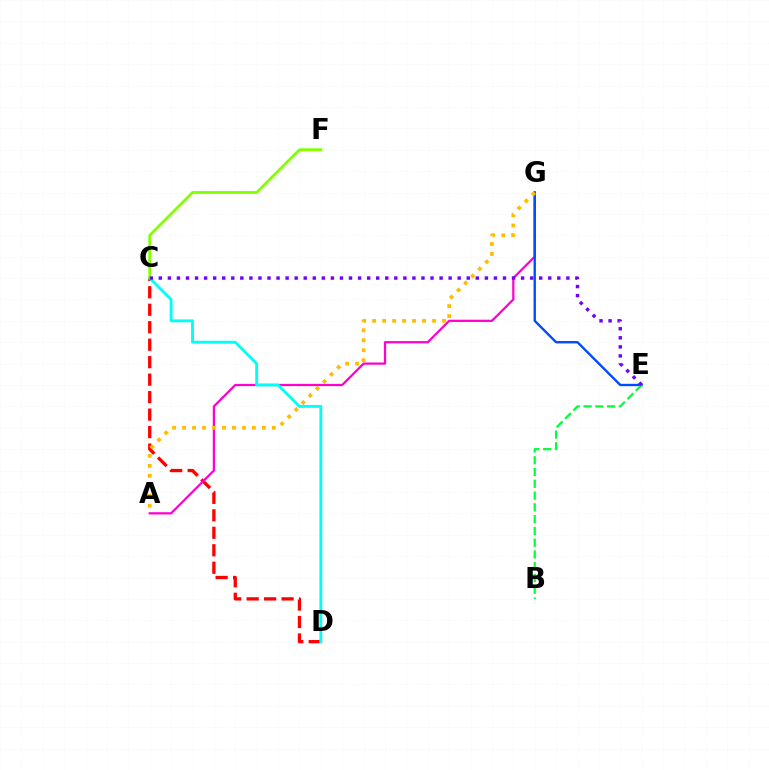{('C', 'D'): [{'color': '#ff0000', 'line_style': 'dashed', 'thickness': 2.37}, {'color': '#00fff6', 'line_style': 'solid', 'thickness': 2.07}], ('A', 'G'): [{'color': '#ff00cf', 'line_style': 'solid', 'thickness': 1.62}, {'color': '#ffbd00', 'line_style': 'dotted', 'thickness': 2.71}], ('E', 'G'): [{'color': '#004bff', 'line_style': 'solid', 'thickness': 1.71}], ('B', 'E'): [{'color': '#00ff39', 'line_style': 'dashed', 'thickness': 1.6}], ('C', 'F'): [{'color': '#84ff00', 'line_style': 'solid', 'thickness': 2.04}], ('C', 'E'): [{'color': '#7200ff', 'line_style': 'dotted', 'thickness': 2.46}]}